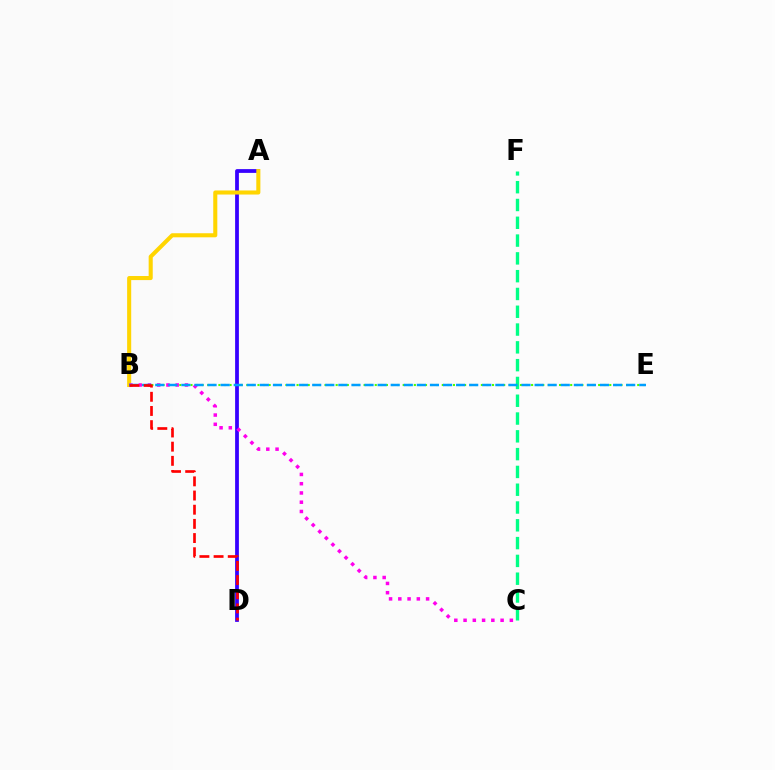{('A', 'D'): [{'color': '#3700ff', 'line_style': 'solid', 'thickness': 2.71}], ('A', 'B'): [{'color': '#ffd500', 'line_style': 'solid', 'thickness': 2.93}], ('C', 'F'): [{'color': '#00ff86', 'line_style': 'dashed', 'thickness': 2.42}], ('B', 'E'): [{'color': '#4fff00', 'line_style': 'dotted', 'thickness': 1.52}, {'color': '#009eff', 'line_style': 'dashed', 'thickness': 1.78}], ('B', 'C'): [{'color': '#ff00ed', 'line_style': 'dotted', 'thickness': 2.52}], ('B', 'D'): [{'color': '#ff0000', 'line_style': 'dashed', 'thickness': 1.93}]}